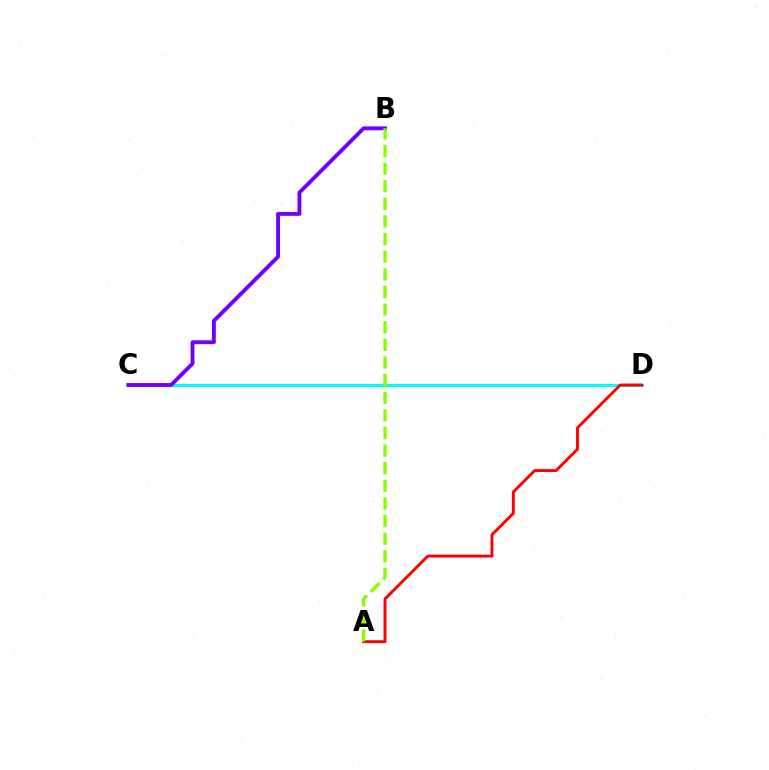{('C', 'D'): [{'color': '#00fff6', 'line_style': 'solid', 'thickness': 2.18}], ('B', 'C'): [{'color': '#7200ff', 'line_style': 'solid', 'thickness': 2.79}], ('A', 'D'): [{'color': '#ff0000', 'line_style': 'solid', 'thickness': 2.1}], ('A', 'B'): [{'color': '#84ff00', 'line_style': 'dashed', 'thickness': 2.39}]}